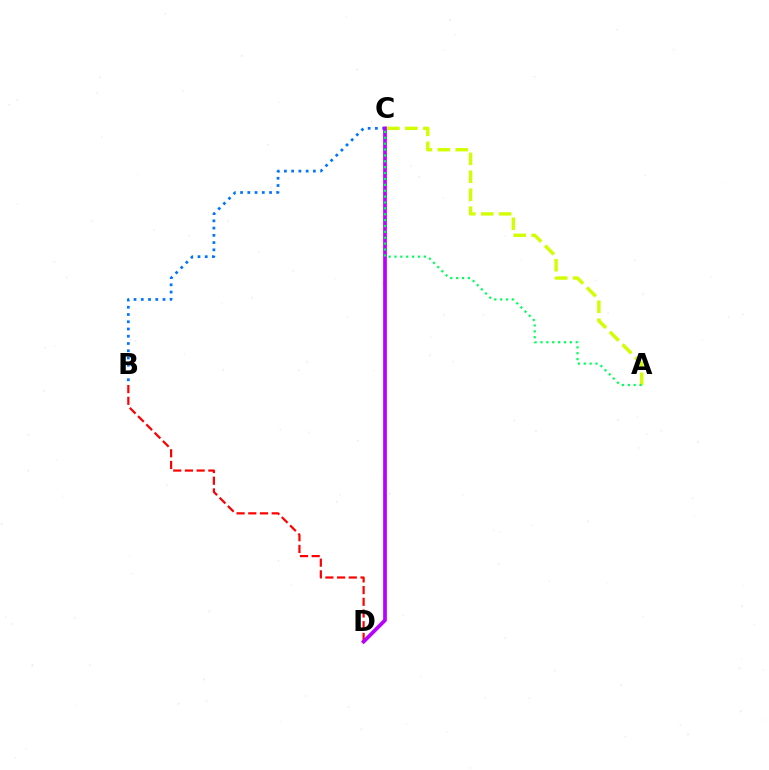{('B', 'D'): [{'color': '#ff0000', 'line_style': 'dashed', 'thickness': 1.59}], ('B', 'C'): [{'color': '#0074ff', 'line_style': 'dotted', 'thickness': 1.97}], ('A', 'C'): [{'color': '#d1ff00', 'line_style': 'dashed', 'thickness': 2.44}, {'color': '#00ff5c', 'line_style': 'dotted', 'thickness': 1.6}], ('C', 'D'): [{'color': '#b900ff', 'line_style': 'solid', 'thickness': 2.67}]}